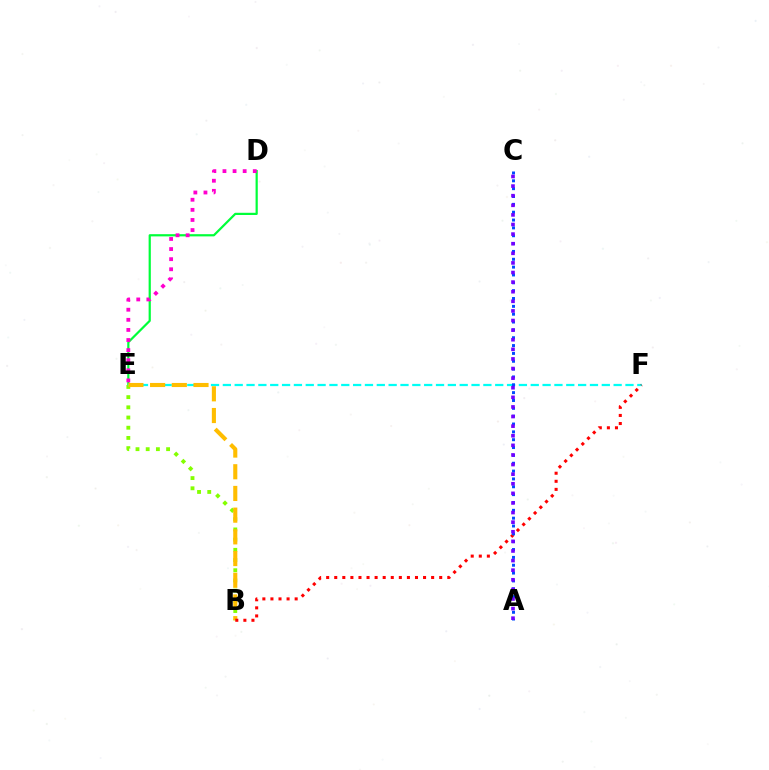{('D', 'E'): [{'color': '#00ff39', 'line_style': 'solid', 'thickness': 1.59}, {'color': '#ff00cf', 'line_style': 'dotted', 'thickness': 2.74}], ('B', 'E'): [{'color': '#84ff00', 'line_style': 'dotted', 'thickness': 2.77}, {'color': '#ffbd00', 'line_style': 'dashed', 'thickness': 2.95}], ('E', 'F'): [{'color': '#00fff6', 'line_style': 'dashed', 'thickness': 1.61}], ('B', 'F'): [{'color': '#ff0000', 'line_style': 'dotted', 'thickness': 2.19}], ('A', 'C'): [{'color': '#004bff', 'line_style': 'dotted', 'thickness': 2.13}, {'color': '#7200ff', 'line_style': 'dotted', 'thickness': 2.61}]}